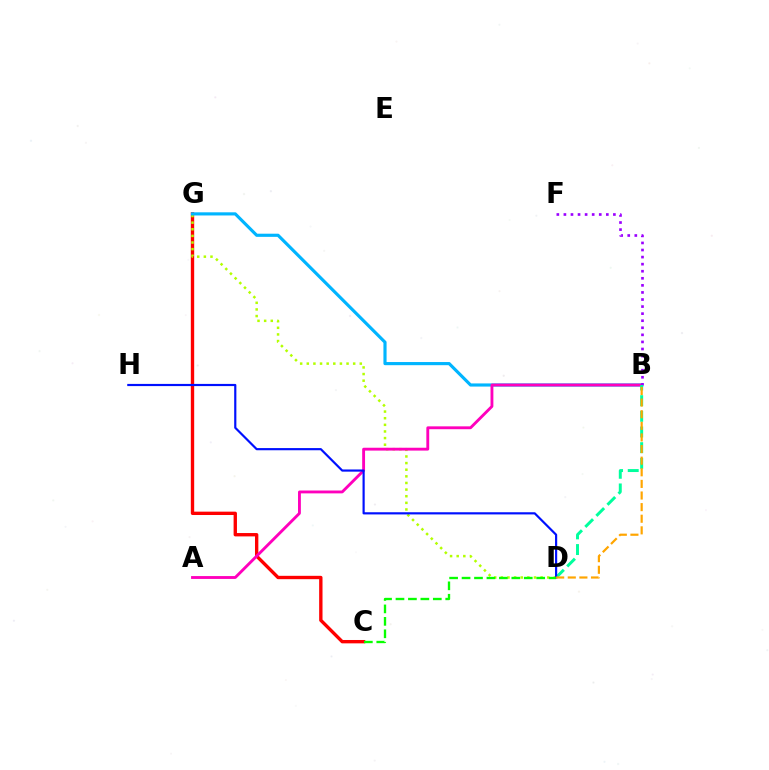{('C', 'G'): [{'color': '#ff0000', 'line_style': 'solid', 'thickness': 2.42}], ('D', 'G'): [{'color': '#b3ff00', 'line_style': 'dotted', 'thickness': 1.8}], ('B', 'G'): [{'color': '#00b5ff', 'line_style': 'solid', 'thickness': 2.27}], ('A', 'B'): [{'color': '#ff00bd', 'line_style': 'solid', 'thickness': 2.06}], ('B', 'F'): [{'color': '#9b00ff', 'line_style': 'dotted', 'thickness': 1.92}], ('B', 'D'): [{'color': '#00ff9d', 'line_style': 'dashed', 'thickness': 2.13}, {'color': '#ffa500', 'line_style': 'dashed', 'thickness': 1.58}], ('D', 'H'): [{'color': '#0010ff', 'line_style': 'solid', 'thickness': 1.57}], ('C', 'D'): [{'color': '#08ff00', 'line_style': 'dashed', 'thickness': 1.69}]}